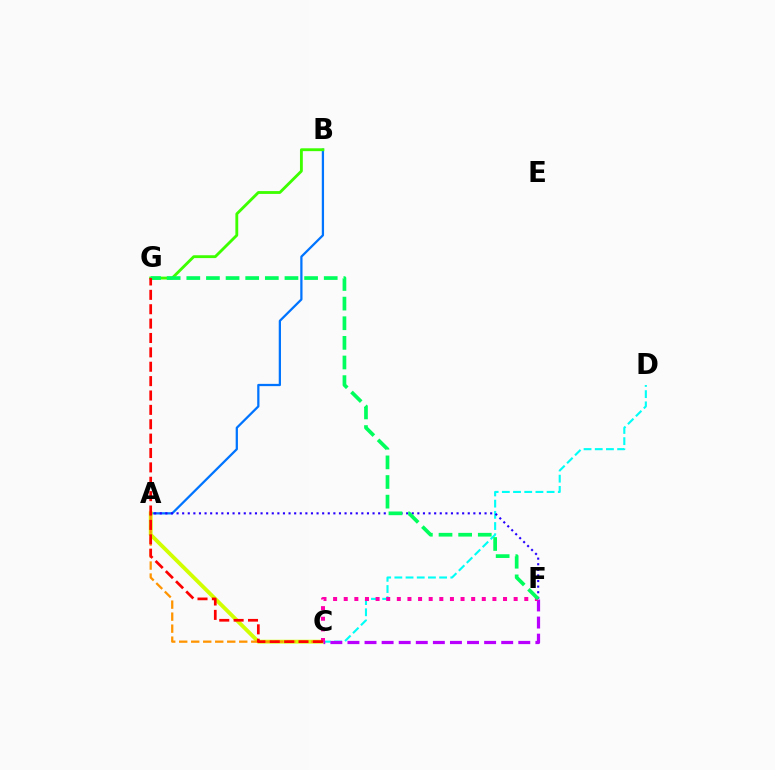{('C', 'D'): [{'color': '#00fff6', 'line_style': 'dashed', 'thickness': 1.52}], ('A', 'B'): [{'color': '#0074ff', 'line_style': 'solid', 'thickness': 1.63}], ('B', 'G'): [{'color': '#3dff00', 'line_style': 'solid', 'thickness': 2.05}], ('A', 'C'): [{'color': '#d1ff00', 'line_style': 'solid', 'thickness': 2.77}, {'color': '#ff9400', 'line_style': 'dashed', 'thickness': 1.63}], ('C', 'F'): [{'color': '#b900ff', 'line_style': 'dashed', 'thickness': 2.32}, {'color': '#ff00ac', 'line_style': 'dotted', 'thickness': 2.89}], ('A', 'F'): [{'color': '#2500ff', 'line_style': 'dotted', 'thickness': 1.52}], ('F', 'G'): [{'color': '#00ff5c', 'line_style': 'dashed', 'thickness': 2.67}], ('C', 'G'): [{'color': '#ff0000', 'line_style': 'dashed', 'thickness': 1.95}]}